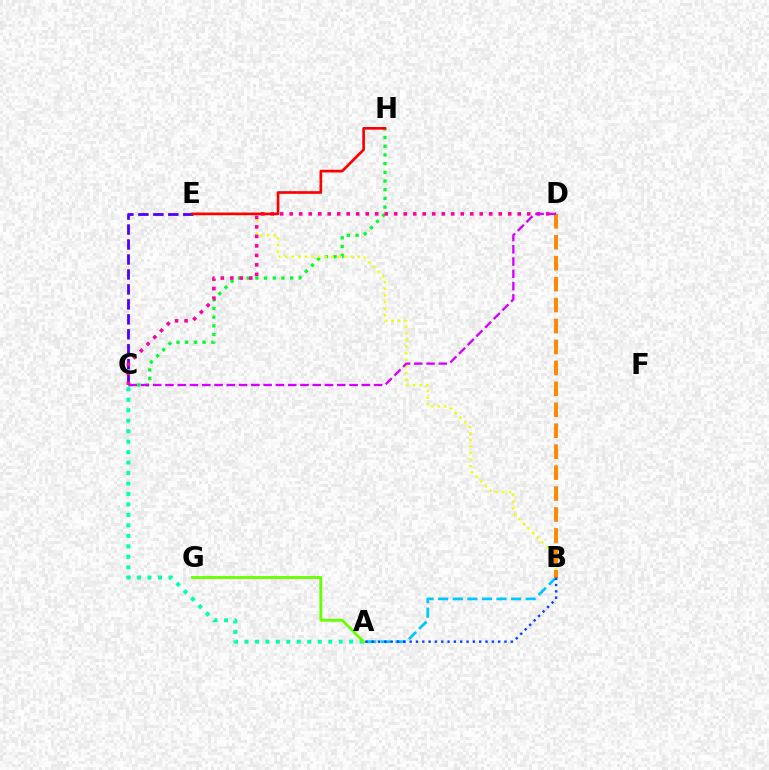{('C', 'H'): [{'color': '#00ff27', 'line_style': 'dotted', 'thickness': 2.36}], ('B', 'E'): [{'color': '#eeff00', 'line_style': 'dotted', 'thickness': 1.79}], ('C', 'E'): [{'color': '#4f00ff', 'line_style': 'dashed', 'thickness': 2.03}], ('A', 'B'): [{'color': '#00c7ff', 'line_style': 'dashed', 'thickness': 1.98}, {'color': '#003fff', 'line_style': 'dotted', 'thickness': 1.72}], ('A', 'C'): [{'color': '#00ffaf', 'line_style': 'dotted', 'thickness': 2.84}], ('C', 'D'): [{'color': '#ff00a0', 'line_style': 'dotted', 'thickness': 2.58}, {'color': '#d600ff', 'line_style': 'dashed', 'thickness': 1.67}], ('B', 'D'): [{'color': '#ff8800', 'line_style': 'dashed', 'thickness': 2.84}], ('A', 'G'): [{'color': '#66ff00', 'line_style': 'solid', 'thickness': 2.04}], ('E', 'H'): [{'color': '#ff0000', 'line_style': 'solid', 'thickness': 1.93}]}